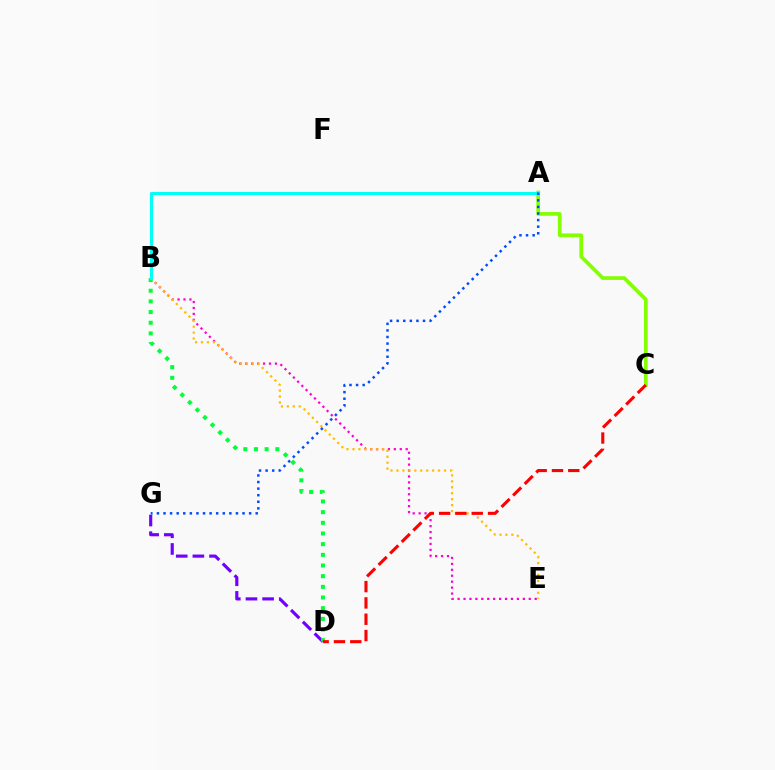{('B', 'E'): [{'color': '#ff00cf', 'line_style': 'dotted', 'thickness': 1.61}, {'color': '#ffbd00', 'line_style': 'dotted', 'thickness': 1.62}], ('D', 'G'): [{'color': '#7200ff', 'line_style': 'dashed', 'thickness': 2.26}], ('B', 'D'): [{'color': '#00ff39', 'line_style': 'dotted', 'thickness': 2.9}], ('A', 'C'): [{'color': '#84ff00', 'line_style': 'solid', 'thickness': 2.66}], ('A', 'B'): [{'color': '#00fff6', 'line_style': 'solid', 'thickness': 2.24}], ('C', 'D'): [{'color': '#ff0000', 'line_style': 'dashed', 'thickness': 2.22}], ('A', 'G'): [{'color': '#004bff', 'line_style': 'dotted', 'thickness': 1.79}]}